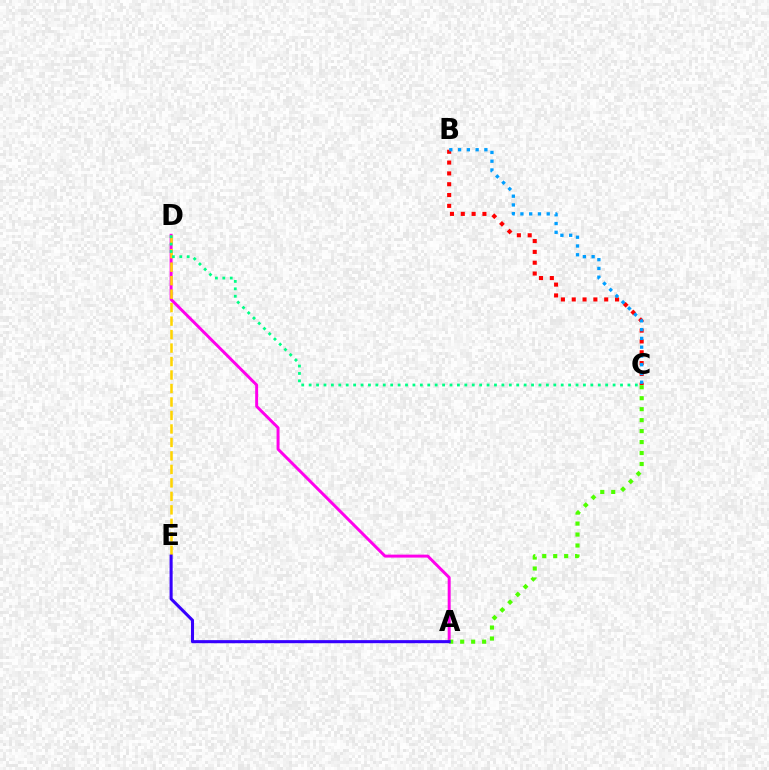{('A', 'D'): [{'color': '#ff00ed', 'line_style': 'solid', 'thickness': 2.13}], ('D', 'E'): [{'color': '#ffd500', 'line_style': 'dashed', 'thickness': 1.83}], ('B', 'C'): [{'color': '#ff0000', 'line_style': 'dotted', 'thickness': 2.94}, {'color': '#009eff', 'line_style': 'dotted', 'thickness': 2.38}], ('A', 'C'): [{'color': '#4fff00', 'line_style': 'dotted', 'thickness': 2.98}], ('C', 'D'): [{'color': '#00ff86', 'line_style': 'dotted', 'thickness': 2.01}], ('A', 'E'): [{'color': '#3700ff', 'line_style': 'solid', 'thickness': 2.21}]}